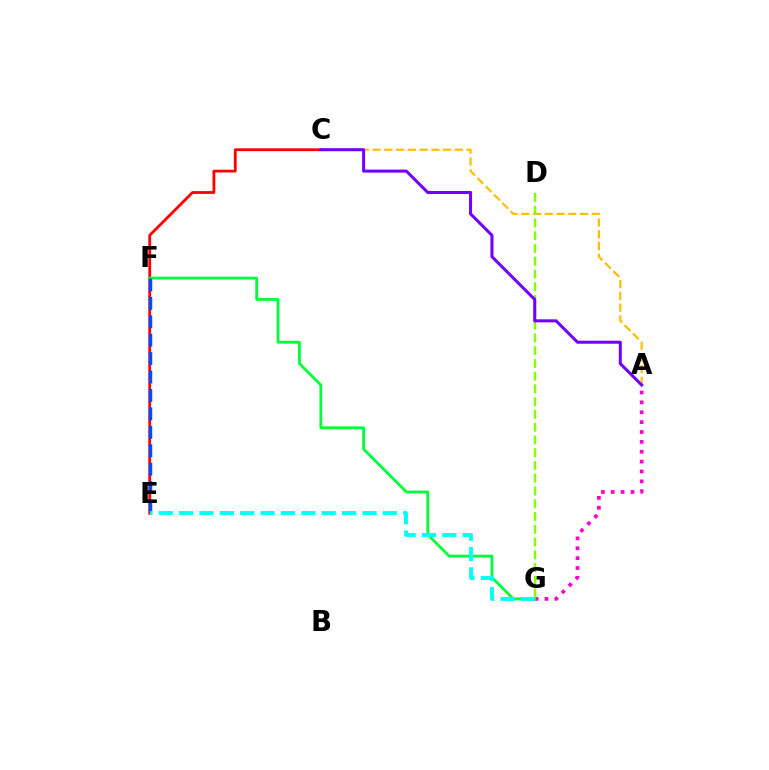{('C', 'E'): [{'color': '#ff0000', 'line_style': 'solid', 'thickness': 2.02}], ('A', 'C'): [{'color': '#ffbd00', 'line_style': 'dashed', 'thickness': 1.59}, {'color': '#7200ff', 'line_style': 'solid', 'thickness': 2.18}], ('A', 'G'): [{'color': '#ff00cf', 'line_style': 'dotted', 'thickness': 2.68}], ('F', 'G'): [{'color': '#00ff39', 'line_style': 'solid', 'thickness': 2.0}], ('E', 'F'): [{'color': '#004bff', 'line_style': 'dashed', 'thickness': 2.5}], ('E', 'G'): [{'color': '#00fff6', 'line_style': 'dashed', 'thickness': 2.77}], ('D', 'G'): [{'color': '#84ff00', 'line_style': 'dashed', 'thickness': 1.73}]}